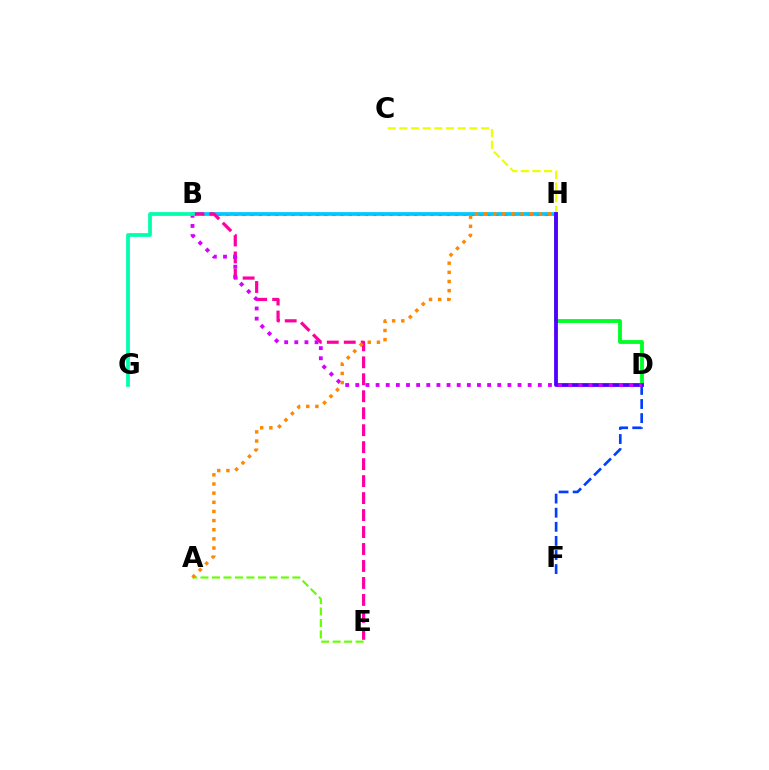{('C', 'H'): [{'color': '#eeff00', 'line_style': 'dashed', 'thickness': 1.59}], ('D', 'F'): [{'color': '#003fff', 'line_style': 'dashed', 'thickness': 1.92}], ('B', 'H'): [{'color': '#ff0000', 'line_style': 'dotted', 'thickness': 2.22}, {'color': '#00c7ff', 'line_style': 'solid', 'thickness': 2.68}], ('D', 'H'): [{'color': '#00ff27', 'line_style': 'solid', 'thickness': 2.77}, {'color': '#4f00ff', 'line_style': 'solid', 'thickness': 2.73}], ('B', 'E'): [{'color': '#ff00a0', 'line_style': 'dashed', 'thickness': 2.31}], ('A', 'E'): [{'color': '#66ff00', 'line_style': 'dashed', 'thickness': 1.56}], ('B', 'D'): [{'color': '#d600ff', 'line_style': 'dotted', 'thickness': 2.75}], ('A', 'H'): [{'color': '#ff8800', 'line_style': 'dotted', 'thickness': 2.49}], ('B', 'G'): [{'color': '#00ffaf', 'line_style': 'solid', 'thickness': 2.69}]}